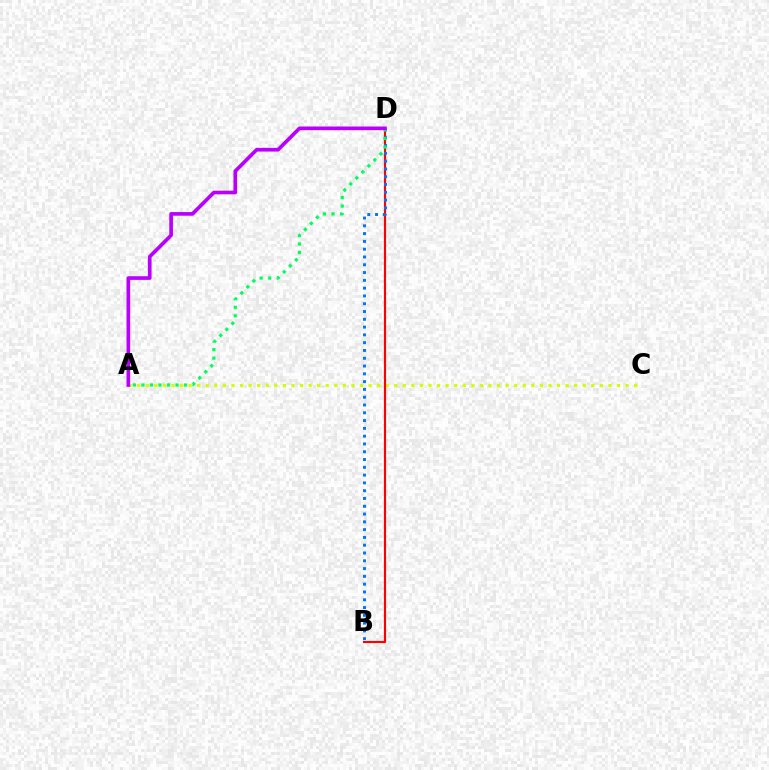{('A', 'C'): [{'color': '#d1ff00', 'line_style': 'dotted', 'thickness': 2.33}], ('B', 'D'): [{'color': '#ff0000', 'line_style': 'solid', 'thickness': 1.55}, {'color': '#0074ff', 'line_style': 'dotted', 'thickness': 2.12}], ('A', 'D'): [{'color': '#00ff5c', 'line_style': 'dotted', 'thickness': 2.32}, {'color': '#b900ff', 'line_style': 'solid', 'thickness': 2.64}]}